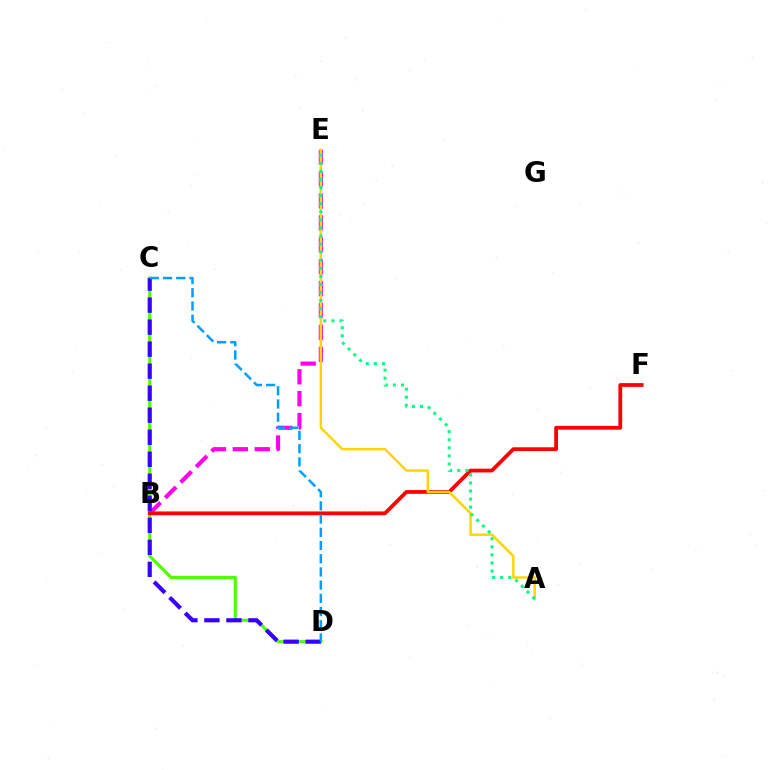{('C', 'D'): [{'color': '#4fff00', 'line_style': 'solid', 'thickness': 2.24}, {'color': '#3700ff', 'line_style': 'dashed', 'thickness': 2.99}, {'color': '#009eff', 'line_style': 'dashed', 'thickness': 1.79}], ('B', 'E'): [{'color': '#ff00ed', 'line_style': 'dashed', 'thickness': 2.98}], ('B', 'F'): [{'color': '#ff0000', 'line_style': 'solid', 'thickness': 2.71}], ('A', 'E'): [{'color': '#ffd500', 'line_style': 'solid', 'thickness': 1.76}, {'color': '#00ff86', 'line_style': 'dotted', 'thickness': 2.2}]}